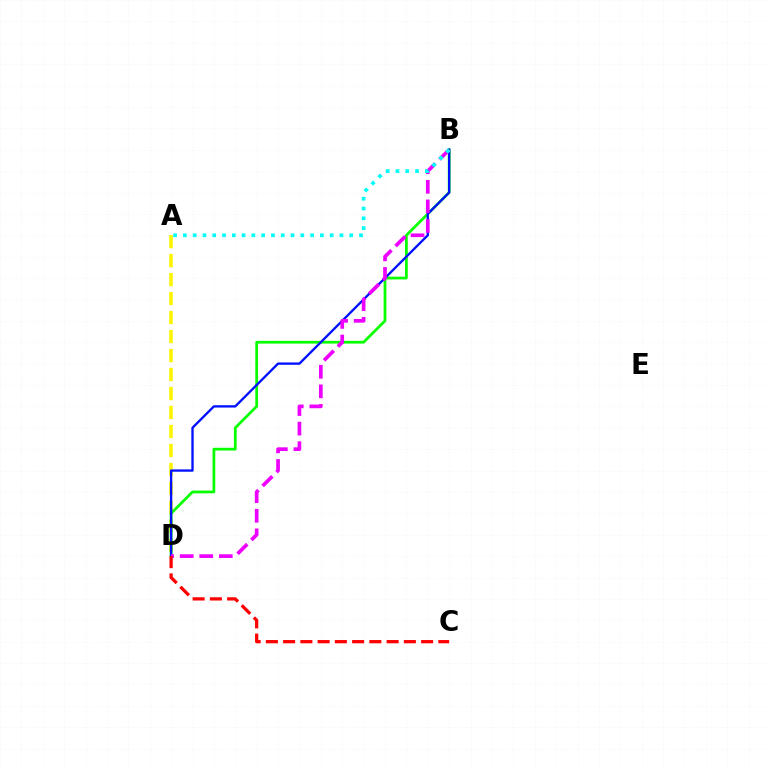{('A', 'D'): [{'color': '#fcf500', 'line_style': 'dashed', 'thickness': 2.58}], ('B', 'D'): [{'color': '#08ff00', 'line_style': 'solid', 'thickness': 1.99}, {'color': '#0010ff', 'line_style': 'solid', 'thickness': 1.68}, {'color': '#ee00ff', 'line_style': 'dashed', 'thickness': 2.66}], ('A', 'B'): [{'color': '#00fff6', 'line_style': 'dotted', 'thickness': 2.66}], ('C', 'D'): [{'color': '#ff0000', 'line_style': 'dashed', 'thickness': 2.34}]}